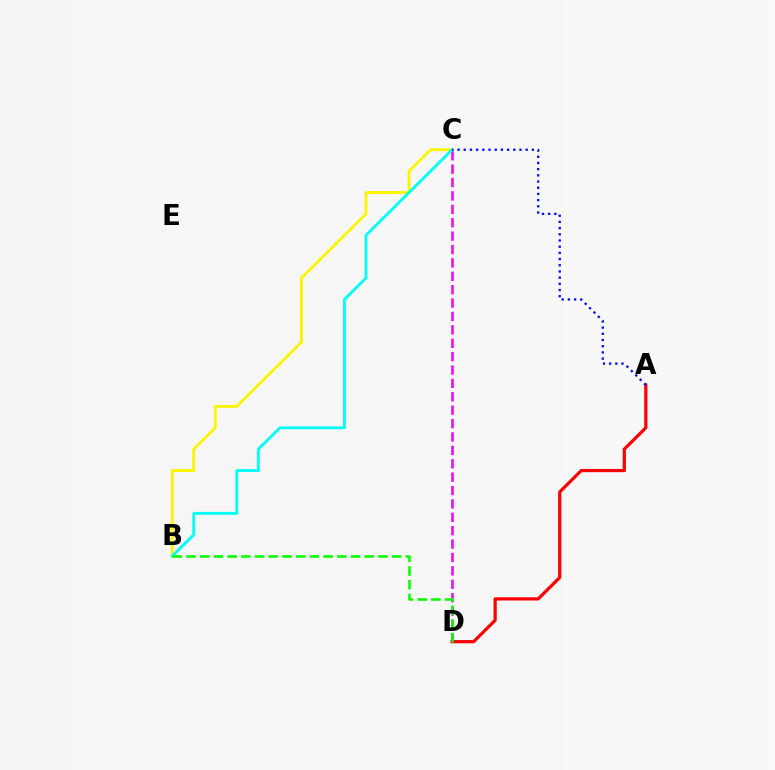{('C', 'D'): [{'color': '#ee00ff', 'line_style': 'dashed', 'thickness': 1.82}], ('A', 'D'): [{'color': '#ff0000', 'line_style': 'solid', 'thickness': 2.32}], ('B', 'C'): [{'color': '#fcf500', 'line_style': 'solid', 'thickness': 2.06}, {'color': '#00fff6', 'line_style': 'solid', 'thickness': 2.05}], ('A', 'C'): [{'color': '#0010ff', 'line_style': 'dotted', 'thickness': 1.68}], ('B', 'D'): [{'color': '#08ff00', 'line_style': 'dashed', 'thickness': 1.86}]}